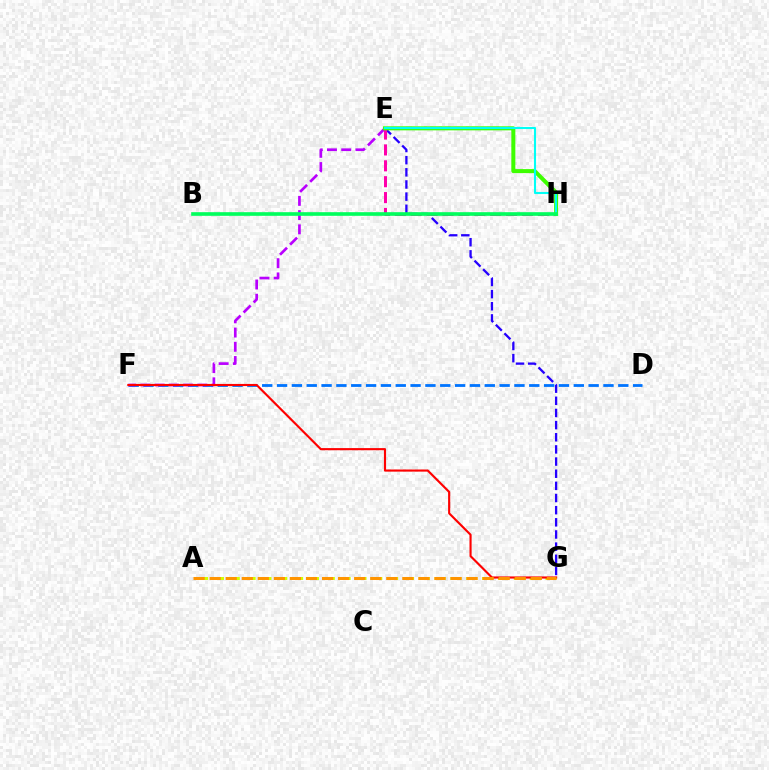{('E', 'G'): [{'color': '#2500ff', 'line_style': 'dashed', 'thickness': 1.65}], ('D', 'F'): [{'color': '#0074ff', 'line_style': 'dashed', 'thickness': 2.02}], ('A', 'G'): [{'color': '#d1ff00', 'line_style': 'dashed', 'thickness': 2.15}, {'color': '#ff9400', 'line_style': 'dashed', 'thickness': 2.18}], ('E', 'F'): [{'color': '#b900ff', 'line_style': 'dashed', 'thickness': 1.93}], ('E', 'H'): [{'color': '#ff00ac', 'line_style': 'dashed', 'thickness': 2.16}, {'color': '#3dff00', 'line_style': 'solid', 'thickness': 2.89}, {'color': '#00fff6', 'line_style': 'solid', 'thickness': 1.51}], ('F', 'G'): [{'color': '#ff0000', 'line_style': 'solid', 'thickness': 1.54}], ('B', 'H'): [{'color': '#00ff5c', 'line_style': 'solid', 'thickness': 2.62}]}